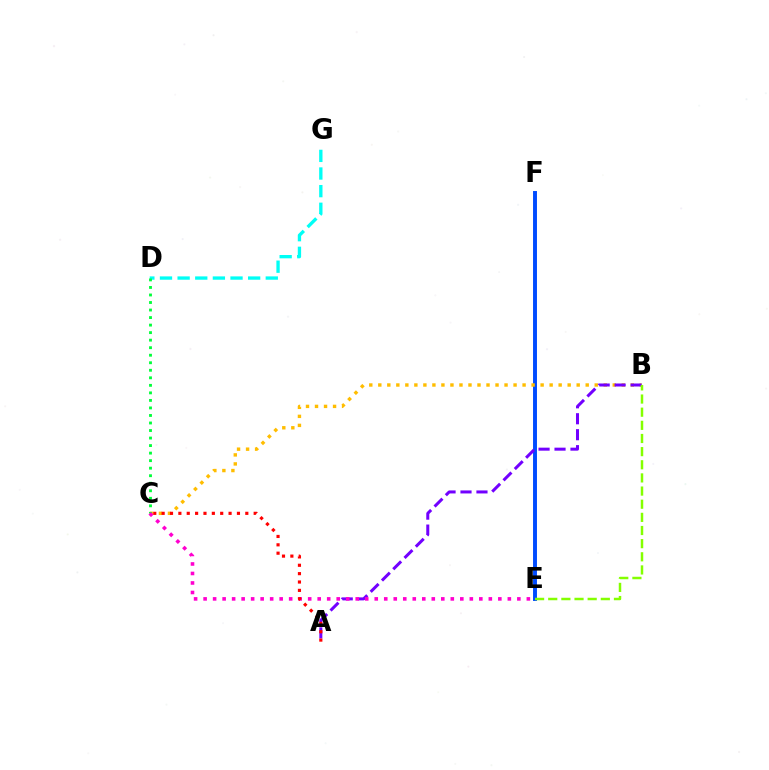{('E', 'F'): [{'color': '#004bff', 'line_style': 'solid', 'thickness': 2.83}], ('D', 'G'): [{'color': '#00fff6', 'line_style': 'dashed', 'thickness': 2.4}], ('B', 'C'): [{'color': '#ffbd00', 'line_style': 'dotted', 'thickness': 2.45}], ('A', 'B'): [{'color': '#7200ff', 'line_style': 'dashed', 'thickness': 2.17}], ('C', 'D'): [{'color': '#00ff39', 'line_style': 'dotted', 'thickness': 2.05}], ('B', 'E'): [{'color': '#84ff00', 'line_style': 'dashed', 'thickness': 1.79}], ('C', 'E'): [{'color': '#ff00cf', 'line_style': 'dotted', 'thickness': 2.58}], ('A', 'C'): [{'color': '#ff0000', 'line_style': 'dotted', 'thickness': 2.27}]}